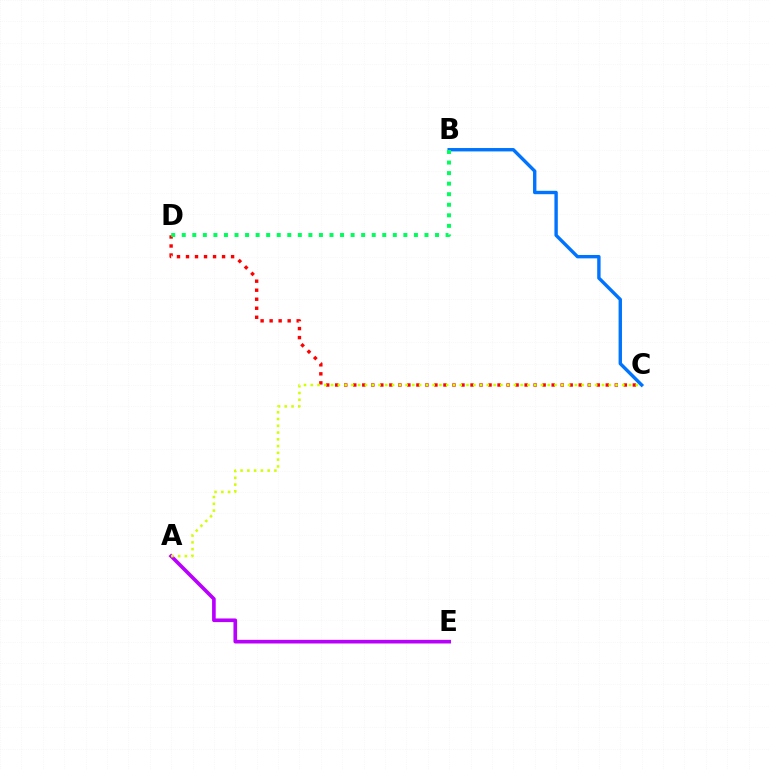{('C', 'D'): [{'color': '#ff0000', 'line_style': 'dotted', 'thickness': 2.45}], ('B', 'C'): [{'color': '#0074ff', 'line_style': 'solid', 'thickness': 2.44}], ('B', 'D'): [{'color': '#00ff5c', 'line_style': 'dotted', 'thickness': 2.87}], ('A', 'E'): [{'color': '#b900ff', 'line_style': 'solid', 'thickness': 2.62}], ('A', 'C'): [{'color': '#d1ff00', 'line_style': 'dotted', 'thickness': 1.84}]}